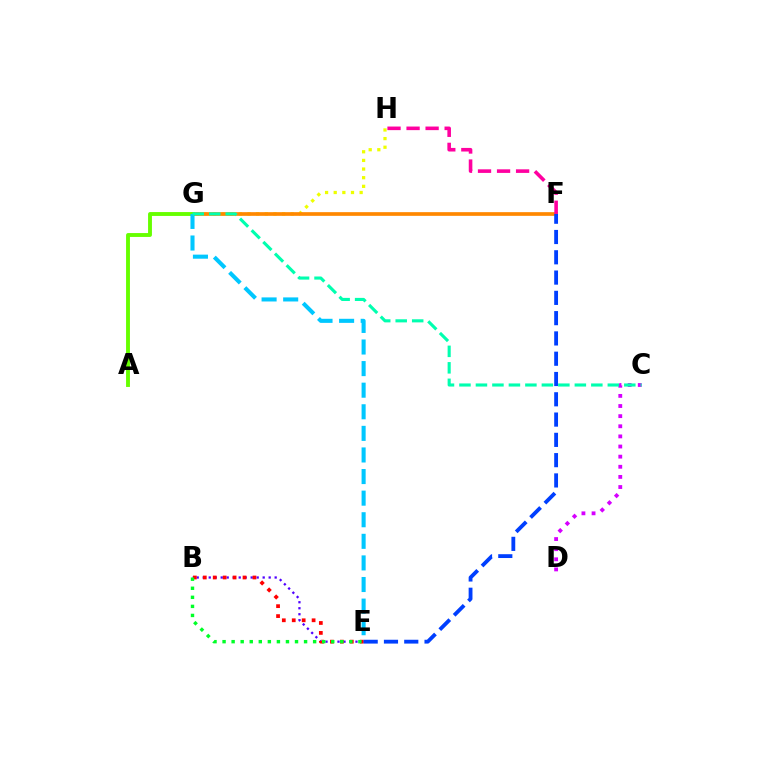{('G', 'H'): [{'color': '#eeff00', 'line_style': 'dotted', 'thickness': 2.35}], ('F', 'G'): [{'color': '#ff8800', 'line_style': 'solid', 'thickness': 2.66}], ('B', 'E'): [{'color': '#4f00ff', 'line_style': 'dotted', 'thickness': 1.63}, {'color': '#ff0000', 'line_style': 'dotted', 'thickness': 2.7}, {'color': '#00ff27', 'line_style': 'dotted', 'thickness': 2.46}], ('A', 'G'): [{'color': '#66ff00', 'line_style': 'solid', 'thickness': 2.79}], ('E', 'F'): [{'color': '#003fff', 'line_style': 'dashed', 'thickness': 2.76}], ('E', 'G'): [{'color': '#00c7ff', 'line_style': 'dashed', 'thickness': 2.93}], ('C', 'D'): [{'color': '#d600ff', 'line_style': 'dotted', 'thickness': 2.75}], ('F', 'H'): [{'color': '#ff00a0', 'line_style': 'dashed', 'thickness': 2.59}], ('C', 'G'): [{'color': '#00ffaf', 'line_style': 'dashed', 'thickness': 2.24}]}